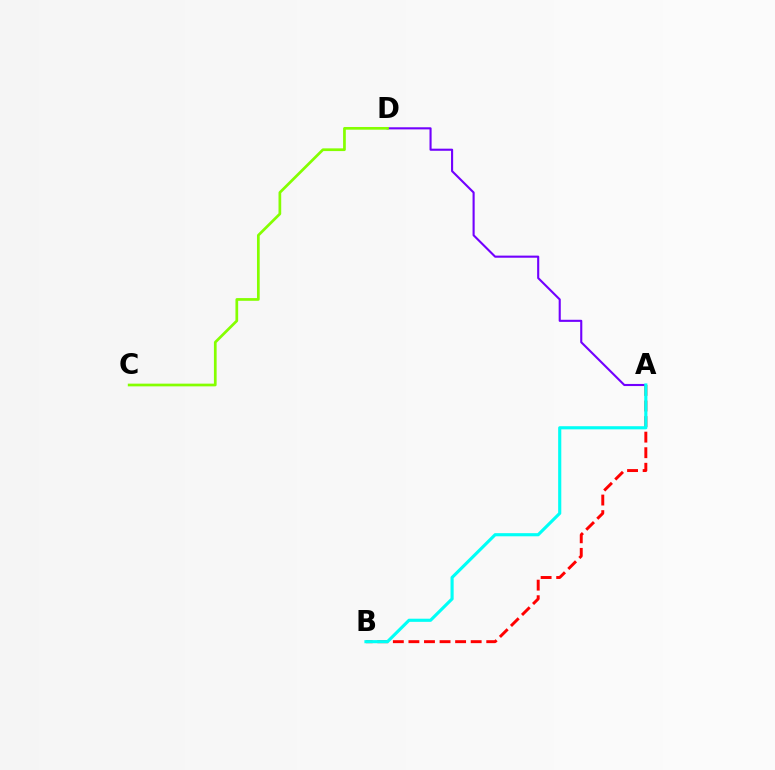{('A', 'B'): [{'color': '#ff0000', 'line_style': 'dashed', 'thickness': 2.11}, {'color': '#00fff6', 'line_style': 'solid', 'thickness': 2.25}], ('A', 'D'): [{'color': '#7200ff', 'line_style': 'solid', 'thickness': 1.52}], ('C', 'D'): [{'color': '#84ff00', 'line_style': 'solid', 'thickness': 1.95}]}